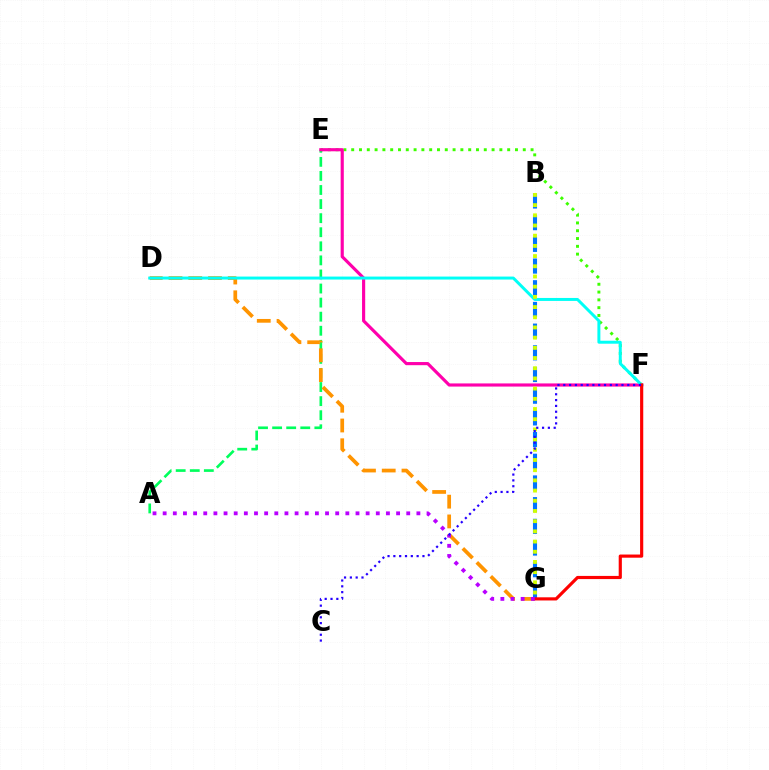{('E', 'F'): [{'color': '#3dff00', 'line_style': 'dotted', 'thickness': 2.12}, {'color': '#ff00ac', 'line_style': 'solid', 'thickness': 2.27}], ('A', 'E'): [{'color': '#00ff5c', 'line_style': 'dashed', 'thickness': 1.91}], ('D', 'G'): [{'color': '#ff9400', 'line_style': 'dashed', 'thickness': 2.68}], ('D', 'F'): [{'color': '#00fff6', 'line_style': 'solid', 'thickness': 2.14}], ('B', 'G'): [{'color': '#0074ff', 'line_style': 'dashed', 'thickness': 2.95}, {'color': '#d1ff00', 'line_style': 'dotted', 'thickness': 2.77}], ('F', 'G'): [{'color': '#ff0000', 'line_style': 'solid', 'thickness': 2.28}], ('A', 'G'): [{'color': '#b900ff', 'line_style': 'dotted', 'thickness': 2.76}], ('C', 'F'): [{'color': '#2500ff', 'line_style': 'dotted', 'thickness': 1.58}]}